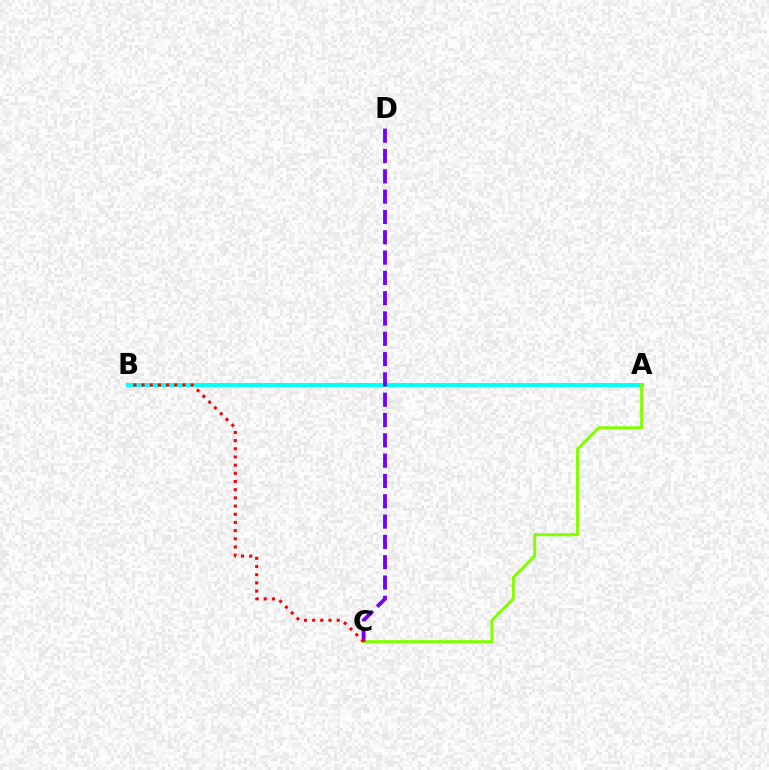{('A', 'B'): [{'color': '#00fff6', 'line_style': 'solid', 'thickness': 2.82}], ('A', 'C'): [{'color': '#84ff00', 'line_style': 'solid', 'thickness': 2.18}], ('C', 'D'): [{'color': '#7200ff', 'line_style': 'dashed', 'thickness': 2.76}], ('B', 'C'): [{'color': '#ff0000', 'line_style': 'dotted', 'thickness': 2.22}]}